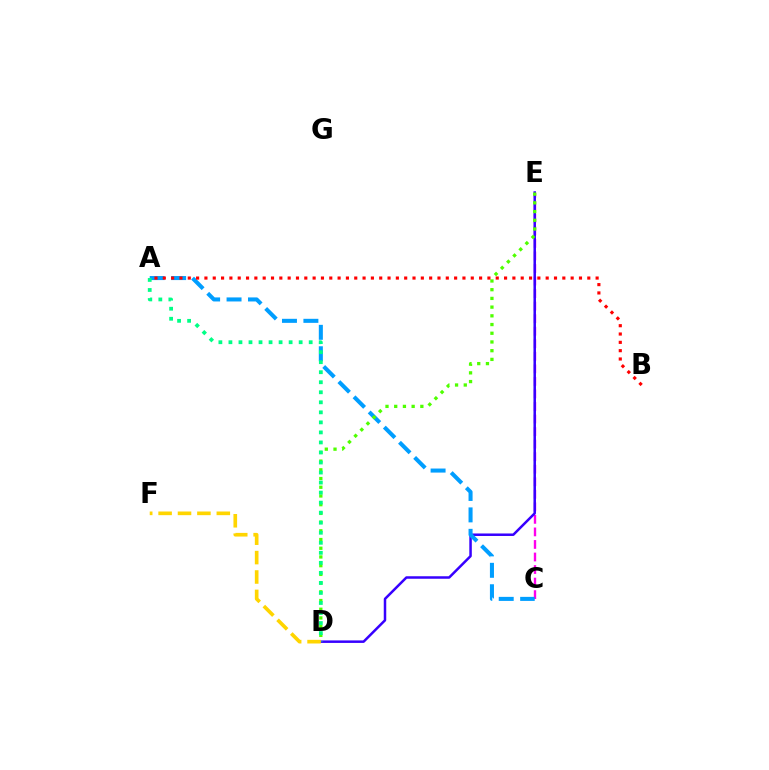{('C', 'E'): [{'color': '#ff00ed', 'line_style': 'dashed', 'thickness': 1.7}], ('D', 'E'): [{'color': '#3700ff', 'line_style': 'solid', 'thickness': 1.8}, {'color': '#4fff00', 'line_style': 'dotted', 'thickness': 2.37}], ('A', 'C'): [{'color': '#009eff', 'line_style': 'dashed', 'thickness': 2.91}], ('A', 'B'): [{'color': '#ff0000', 'line_style': 'dotted', 'thickness': 2.26}], ('A', 'D'): [{'color': '#00ff86', 'line_style': 'dotted', 'thickness': 2.73}], ('D', 'F'): [{'color': '#ffd500', 'line_style': 'dashed', 'thickness': 2.64}]}